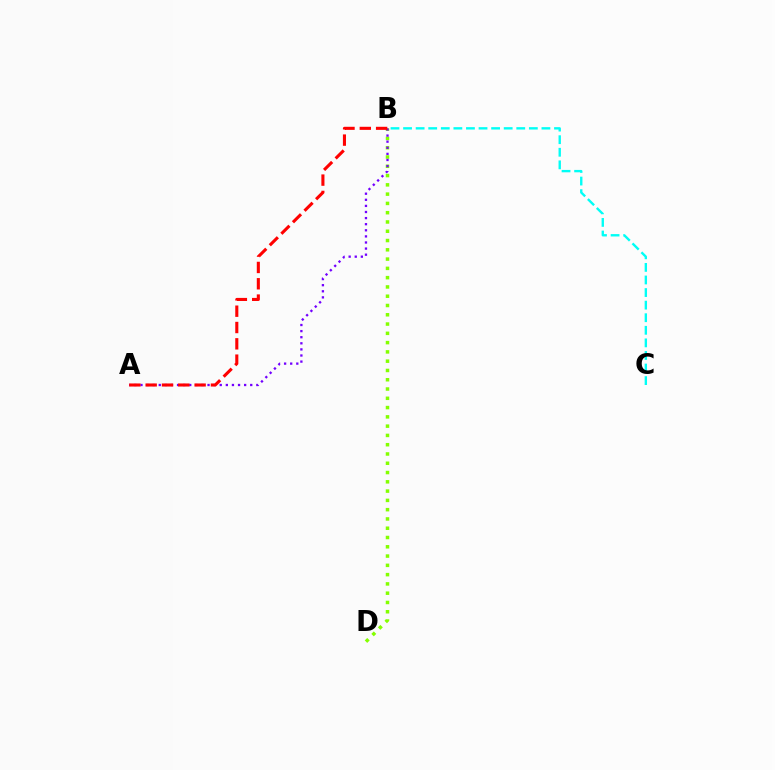{('B', 'C'): [{'color': '#00fff6', 'line_style': 'dashed', 'thickness': 1.71}], ('B', 'D'): [{'color': '#84ff00', 'line_style': 'dotted', 'thickness': 2.52}], ('A', 'B'): [{'color': '#7200ff', 'line_style': 'dotted', 'thickness': 1.66}, {'color': '#ff0000', 'line_style': 'dashed', 'thickness': 2.22}]}